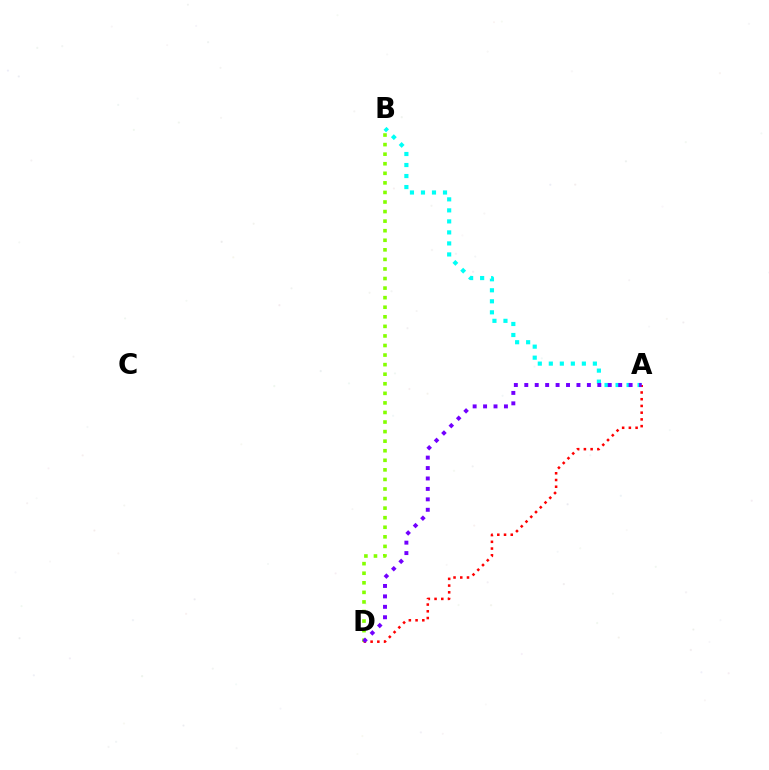{('A', 'B'): [{'color': '#00fff6', 'line_style': 'dotted', 'thickness': 2.99}], ('B', 'D'): [{'color': '#84ff00', 'line_style': 'dotted', 'thickness': 2.6}], ('A', 'D'): [{'color': '#ff0000', 'line_style': 'dotted', 'thickness': 1.83}, {'color': '#7200ff', 'line_style': 'dotted', 'thickness': 2.83}]}